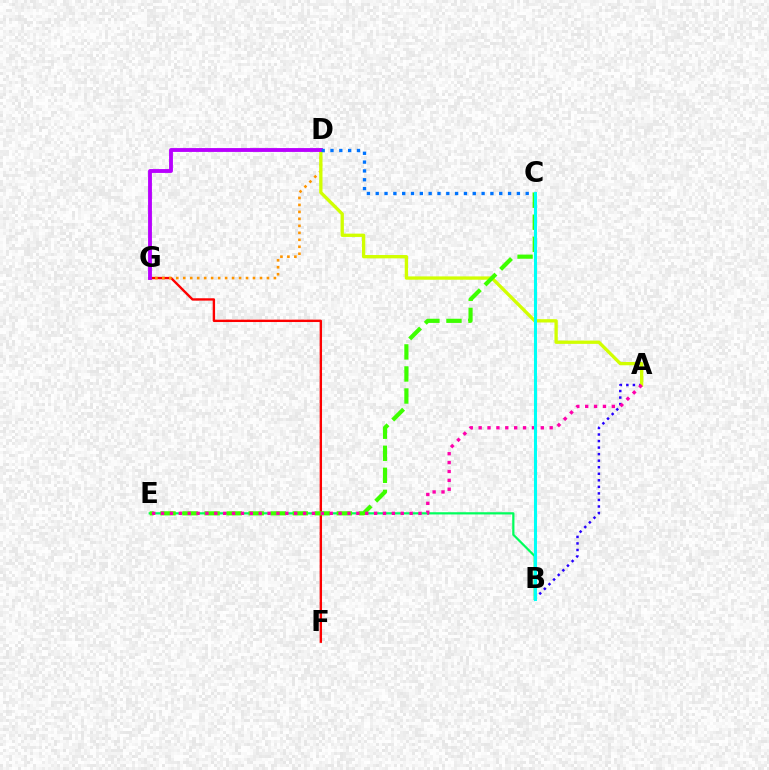{('F', 'G'): [{'color': '#ff0000', 'line_style': 'solid', 'thickness': 1.71}], ('A', 'B'): [{'color': '#2500ff', 'line_style': 'dotted', 'thickness': 1.78}], ('B', 'E'): [{'color': '#00ff5c', 'line_style': 'solid', 'thickness': 1.6}], ('D', 'G'): [{'color': '#ff9400', 'line_style': 'dotted', 'thickness': 1.89}, {'color': '#b900ff', 'line_style': 'solid', 'thickness': 2.77}], ('A', 'D'): [{'color': '#d1ff00', 'line_style': 'solid', 'thickness': 2.38}], ('C', 'E'): [{'color': '#3dff00', 'line_style': 'dashed', 'thickness': 2.99}], ('A', 'E'): [{'color': '#ff00ac', 'line_style': 'dotted', 'thickness': 2.41}], ('C', 'D'): [{'color': '#0074ff', 'line_style': 'dotted', 'thickness': 2.4}], ('B', 'C'): [{'color': '#00fff6', 'line_style': 'solid', 'thickness': 2.21}]}